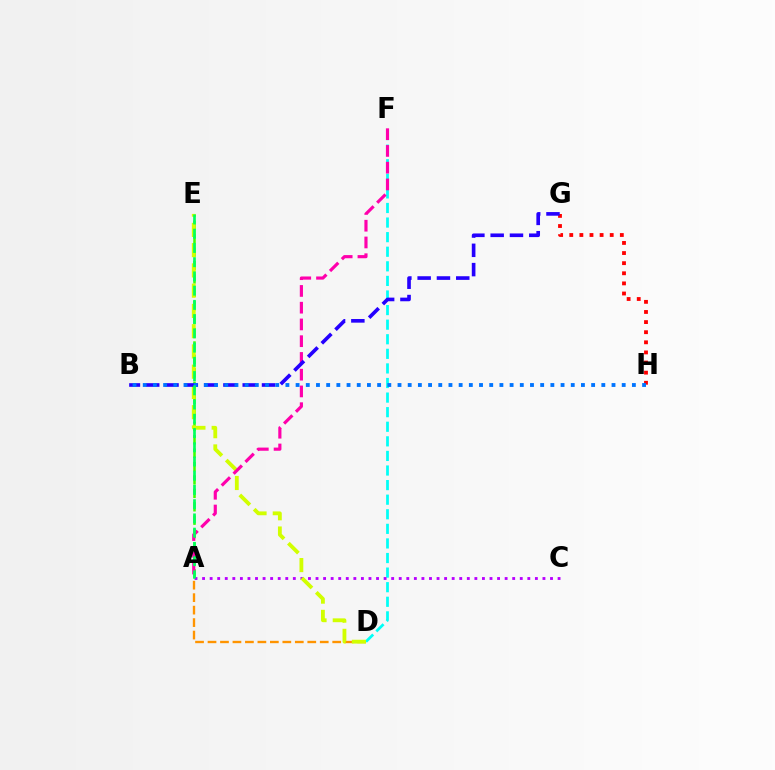{('A', 'E'): [{'color': '#3dff00', 'line_style': 'dashed', 'thickness': 1.82}, {'color': '#00ff5c', 'line_style': 'dashed', 'thickness': 1.93}], ('A', 'D'): [{'color': '#ff9400', 'line_style': 'dashed', 'thickness': 1.69}], ('D', 'F'): [{'color': '#00fff6', 'line_style': 'dashed', 'thickness': 1.98}], ('A', 'C'): [{'color': '#b900ff', 'line_style': 'dotted', 'thickness': 2.06}], ('G', 'H'): [{'color': '#ff0000', 'line_style': 'dotted', 'thickness': 2.75}], ('D', 'E'): [{'color': '#d1ff00', 'line_style': 'dashed', 'thickness': 2.75}], ('A', 'F'): [{'color': '#ff00ac', 'line_style': 'dashed', 'thickness': 2.28}], ('B', 'G'): [{'color': '#2500ff', 'line_style': 'dashed', 'thickness': 2.62}], ('B', 'H'): [{'color': '#0074ff', 'line_style': 'dotted', 'thickness': 2.77}]}